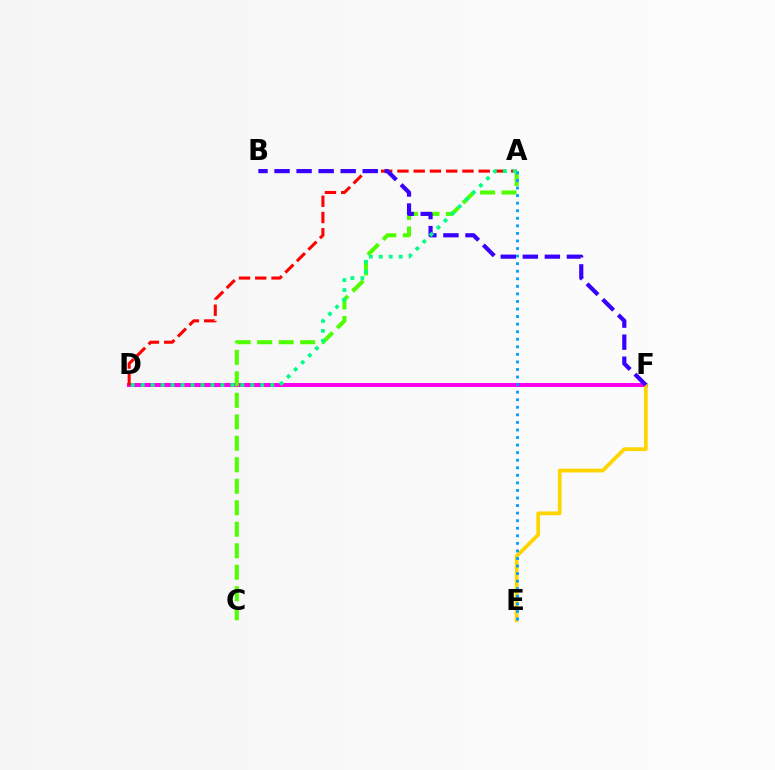{('D', 'F'): [{'color': '#ff00ed', 'line_style': 'solid', 'thickness': 2.88}], ('A', 'C'): [{'color': '#4fff00', 'line_style': 'dashed', 'thickness': 2.92}], ('E', 'F'): [{'color': '#ffd500', 'line_style': 'solid', 'thickness': 2.71}], ('A', 'D'): [{'color': '#ff0000', 'line_style': 'dashed', 'thickness': 2.21}, {'color': '#00ff86', 'line_style': 'dotted', 'thickness': 2.71}], ('A', 'E'): [{'color': '#009eff', 'line_style': 'dotted', 'thickness': 2.05}], ('B', 'F'): [{'color': '#3700ff', 'line_style': 'dashed', 'thickness': 3.0}]}